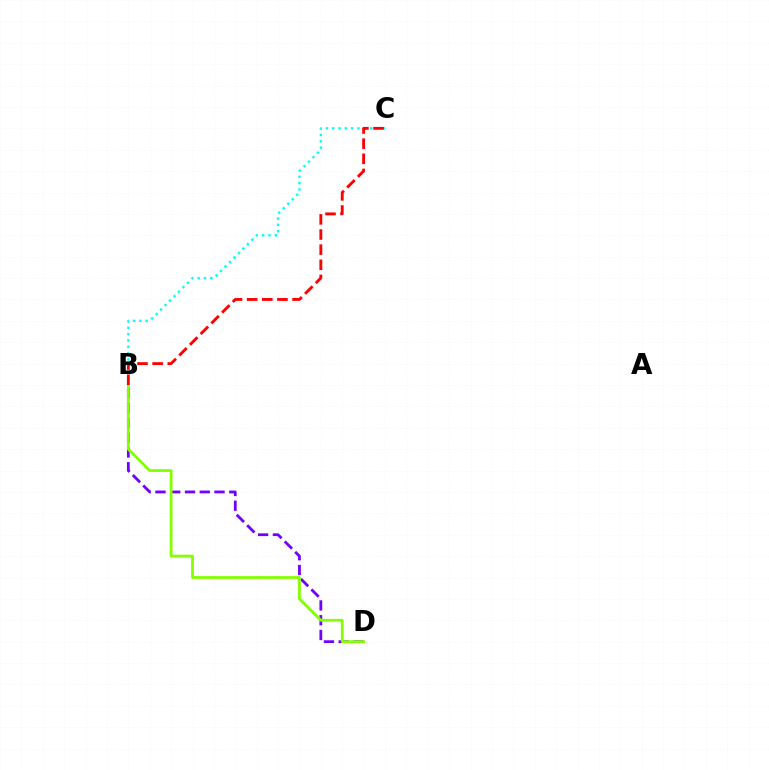{('B', 'D'): [{'color': '#7200ff', 'line_style': 'dashed', 'thickness': 2.01}, {'color': '#84ff00', 'line_style': 'solid', 'thickness': 2.01}], ('B', 'C'): [{'color': '#00fff6', 'line_style': 'dotted', 'thickness': 1.72}, {'color': '#ff0000', 'line_style': 'dashed', 'thickness': 2.06}]}